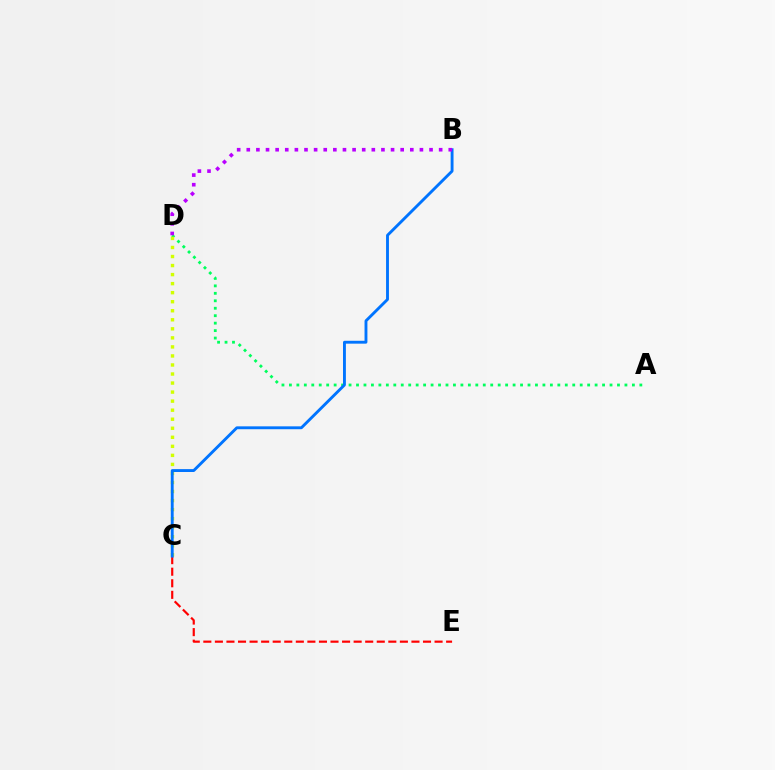{('A', 'D'): [{'color': '#00ff5c', 'line_style': 'dotted', 'thickness': 2.03}], ('C', 'E'): [{'color': '#ff0000', 'line_style': 'dashed', 'thickness': 1.57}], ('C', 'D'): [{'color': '#d1ff00', 'line_style': 'dotted', 'thickness': 2.46}], ('B', 'C'): [{'color': '#0074ff', 'line_style': 'solid', 'thickness': 2.07}], ('B', 'D'): [{'color': '#b900ff', 'line_style': 'dotted', 'thickness': 2.61}]}